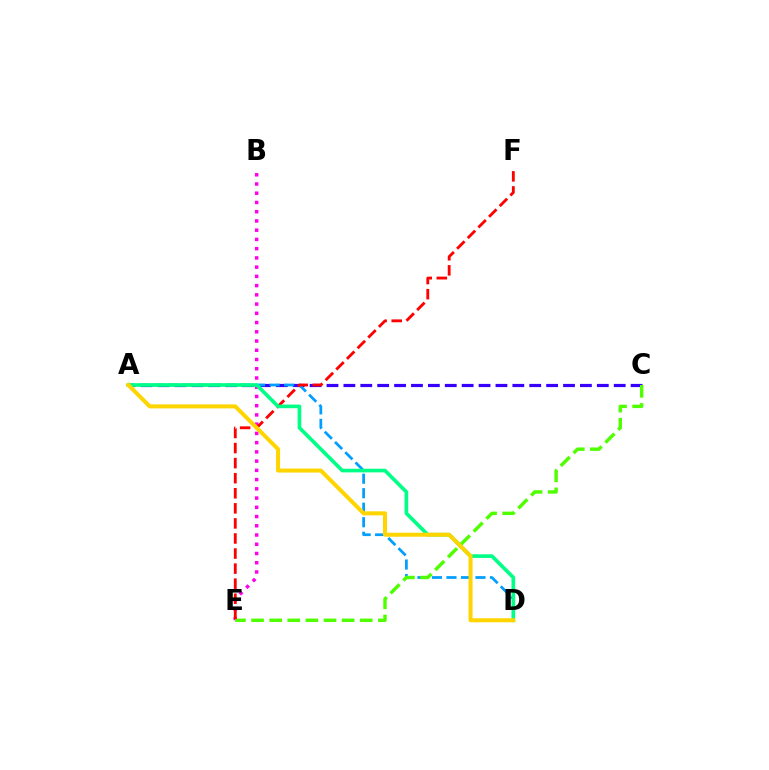{('A', 'C'): [{'color': '#3700ff', 'line_style': 'dashed', 'thickness': 2.3}], ('A', 'D'): [{'color': '#009eff', 'line_style': 'dashed', 'thickness': 1.97}, {'color': '#00ff86', 'line_style': 'solid', 'thickness': 2.63}, {'color': '#ffd500', 'line_style': 'solid', 'thickness': 2.89}], ('B', 'E'): [{'color': '#ff00ed', 'line_style': 'dotted', 'thickness': 2.51}], ('C', 'E'): [{'color': '#4fff00', 'line_style': 'dashed', 'thickness': 2.46}], ('E', 'F'): [{'color': '#ff0000', 'line_style': 'dashed', 'thickness': 2.05}]}